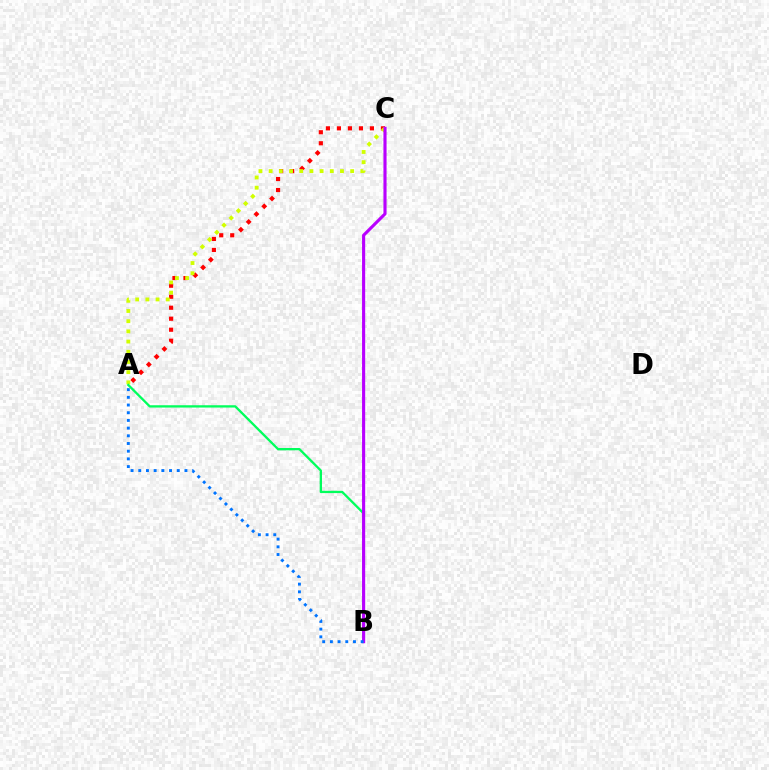{('A', 'C'): [{'color': '#ff0000', 'line_style': 'dotted', 'thickness': 2.99}, {'color': '#d1ff00', 'line_style': 'dotted', 'thickness': 2.77}], ('A', 'B'): [{'color': '#00ff5c', 'line_style': 'solid', 'thickness': 1.66}, {'color': '#0074ff', 'line_style': 'dotted', 'thickness': 2.09}], ('B', 'C'): [{'color': '#b900ff', 'line_style': 'solid', 'thickness': 2.25}]}